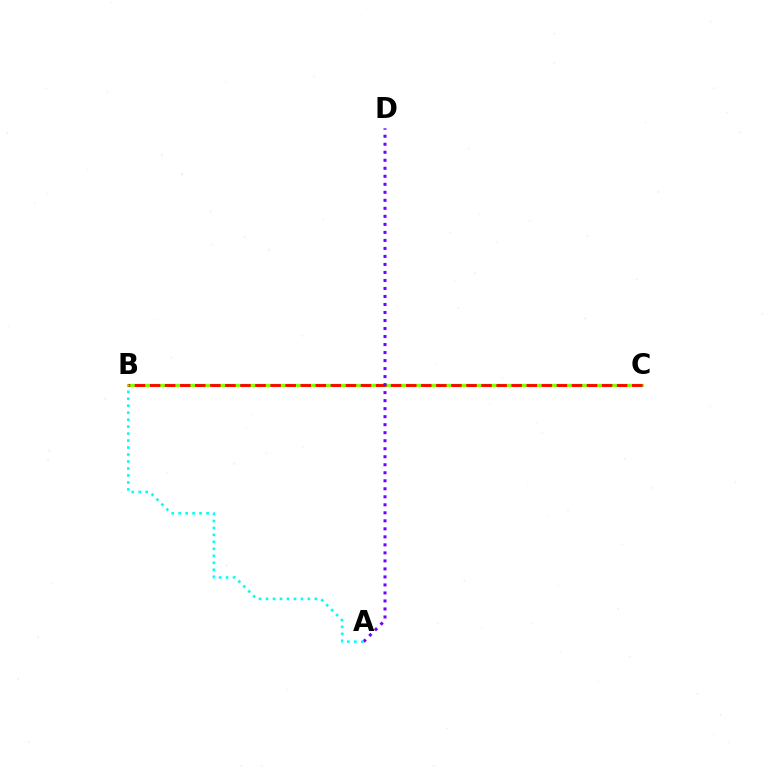{('B', 'C'): [{'color': '#84ff00', 'line_style': 'solid', 'thickness': 2.34}, {'color': '#ff0000', 'line_style': 'dashed', 'thickness': 2.05}], ('A', 'D'): [{'color': '#7200ff', 'line_style': 'dotted', 'thickness': 2.18}], ('A', 'B'): [{'color': '#00fff6', 'line_style': 'dotted', 'thickness': 1.89}]}